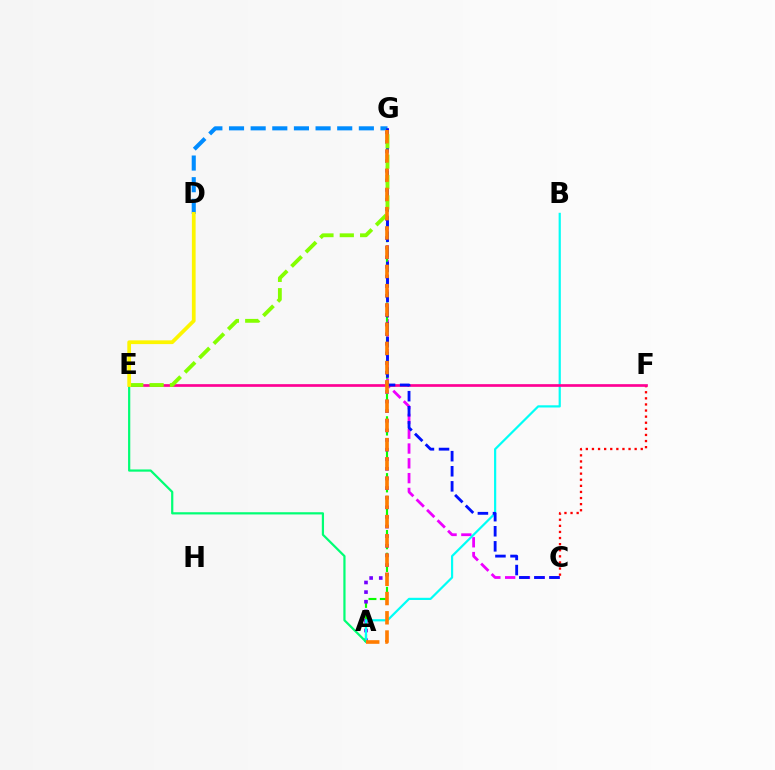{('D', 'G'): [{'color': '#008cff', 'line_style': 'dashed', 'thickness': 2.94}], ('C', 'G'): [{'color': '#ee00ff', 'line_style': 'dashed', 'thickness': 2.01}, {'color': '#0010ff', 'line_style': 'dashed', 'thickness': 2.05}], ('A', 'G'): [{'color': '#08ff00', 'line_style': 'dashed', 'thickness': 1.54}, {'color': '#7200ff', 'line_style': 'dotted', 'thickness': 2.61}, {'color': '#ff7c00', 'line_style': 'dashed', 'thickness': 2.61}], ('C', 'F'): [{'color': '#ff0000', 'line_style': 'dotted', 'thickness': 1.66}], ('A', 'B'): [{'color': '#00fff6', 'line_style': 'solid', 'thickness': 1.59}], ('A', 'E'): [{'color': '#00ff74', 'line_style': 'solid', 'thickness': 1.6}], ('E', 'F'): [{'color': '#ff0094', 'line_style': 'solid', 'thickness': 1.93}], ('E', 'G'): [{'color': '#84ff00', 'line_style': 'dashed', 'thickness': 2.76}], ('D', 'E'): [{'color': '#fcf500', 'line_style': 'solid', 'thickness': 2.69}]}